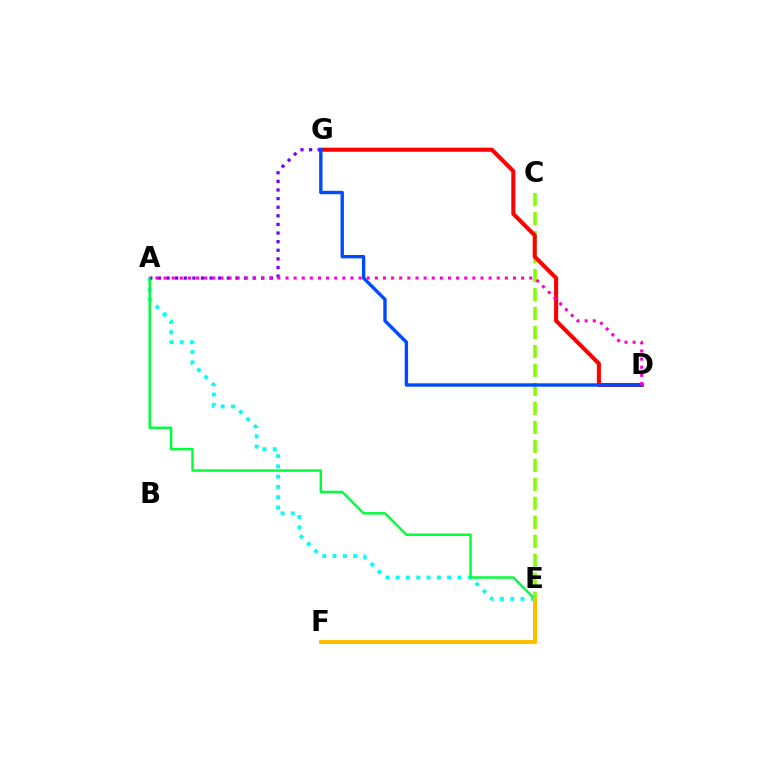{('C', 'E'): [{'color': '#84ff00', 'line_style': 'dashed', 'thickness': 2.58}], ('D', 'G'): [{'color': '#ff0000', 'line_style': 'solid', 'thickness': 2.93}, {'color': '#004bff', 'line_style': 'solid', 'thickness': 2.44}], ('A', 'E'): [{'color': '#00fff6', 'line_style': 'dotted', 'thickness': 2.79}, {'color': '#00ff39', 'line_style': 'solid', 'thickness': 1.77}], ('A', 'G'): [{'color': '#7200ff', 'line_style': 'dotted', 'thickness': 2.34}], ('A', 'D'): [{'color': '#ff00cf', 'line_style': 'dotted', 'thickness': 2.21}], ('E', 'F'): [{'color': '#ffbd00', 'line_style': 'solid', 'thickness': 2.93}]}